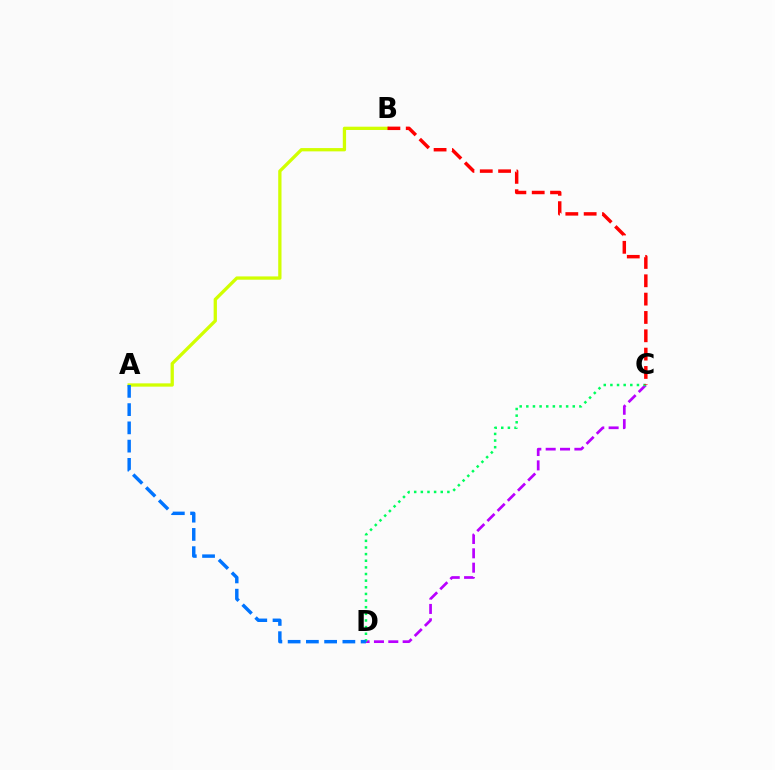{('C', 'D'): [{'color': '#b900ff', 'line_style': 'dashed', 'thickness': 1.95}, {'color': '#00ff5c', 'line_style': 'dotted', 'thickness': 1.8}], ('A', 'B'): [{'color': '#d1ff00', 'line_style': 'solid', 'thickness': 2.37}], ('A', 'D'): [{'color': '#0074ff', 'line_style': 'dashed', 'thickness': 2.48}], ('B', 'C'): [{'color': '#ff0000', 'line_style': 'dashed', 'thickness': 2.49}]}